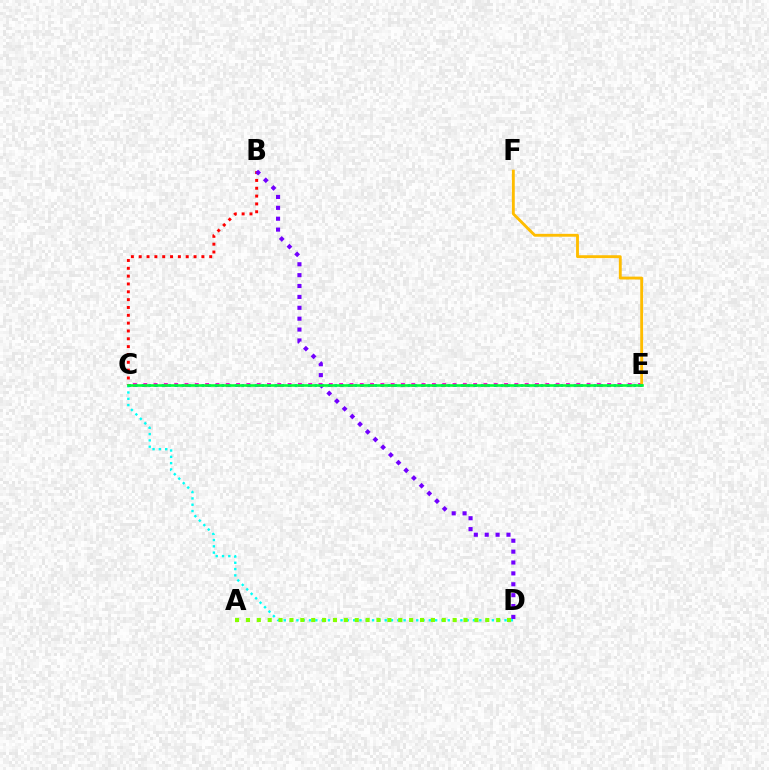{('B', 'C'): [{'color': '#ff0000', 'line_style': 'dotted', 'thickness': 2.13}], ('C', 'E'): [{'color': '#ff00cf', 'line_style': 'dotted', 'thickness': 2.8}, {'color': '#004bff', 'line_style': 'dotted', 'thickness': 1.81}, {'color': '#00ff39', 'line_style': 'solid', 'thickness': 1.87}], ('C', 'D'): [{'color': '#00fff6', 'line_style': 'dotted', 'thickness': 1.71}], ('E', 'F'): [{'color': '#ffbd00', 'line_style': 'solid', 'thickness': 2.07}], ('A', 'D'): [{'color': '#84ff00', 'line_style': 'dotted', 'thickness': 2.96}], ('B', 'D'): [{'color': '#7200ff', 'line_style': 'dotted', 'thickness': 2.96}]}